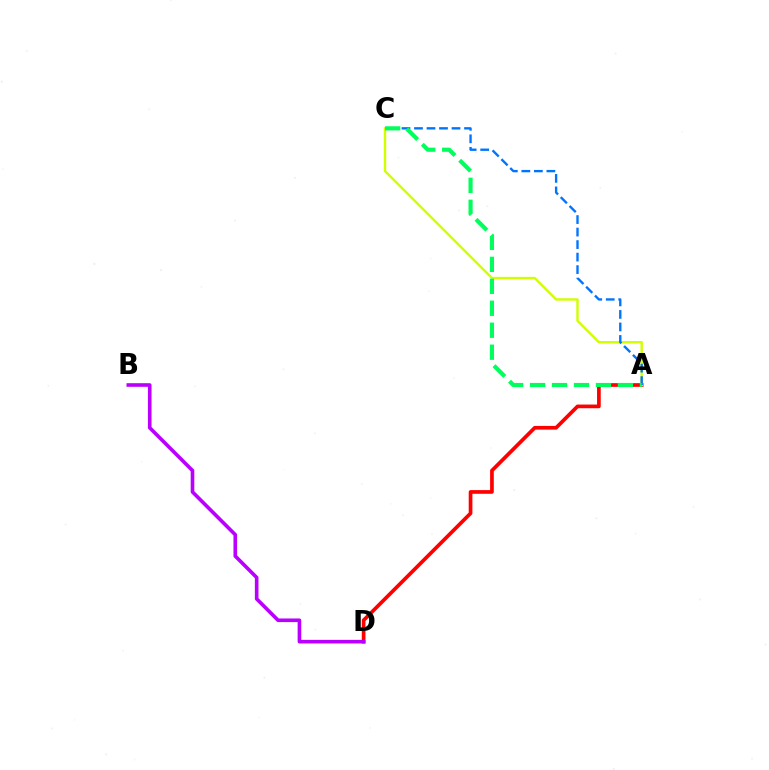{('A', 'D'): [{'color': '#ff0000', 'line_style': 'solid', 'thickness': 2.66}], ('A', 'C'): [{'color': '#d1ff00', 'line_style': 'solid', 'thickness': 1.73}, {'color': '#0074ff', 'line_style': 'dashed', 'thickness': 1.7}, {'color': '#00ff5c', 'line_style': 'dashed', 'thickness': 2.98}], ('B', 'D'): [{'color': '#b900ff', 'line_style': 'solid', 'thickness': 2.61}]}